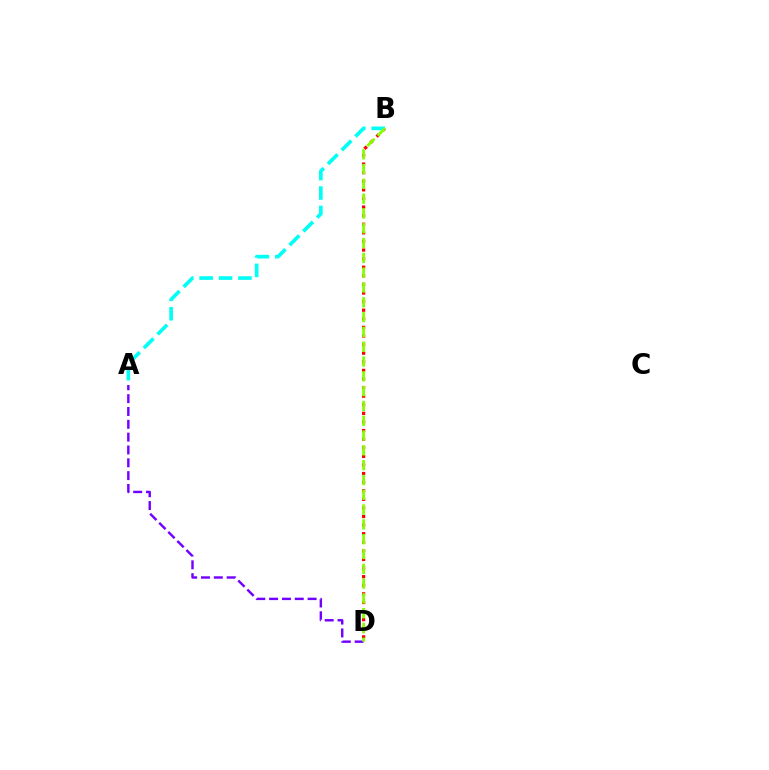{('B', 'D'): [{'color': '#ff0000', 'line_style': 'dotted', 'thickness': 2.34}, {'color': '#84ff00', 'line_style': 'dashed', 'thickness': 2.01}], ('A', 'D'): [{'color': '#7200ff', 'line_style': 'dashed', 'thickness': 1.74}], ('A', 'B'): [{'color': '#00fff6', 'line_style': 'dashed', 'thickness': 2.64}]}